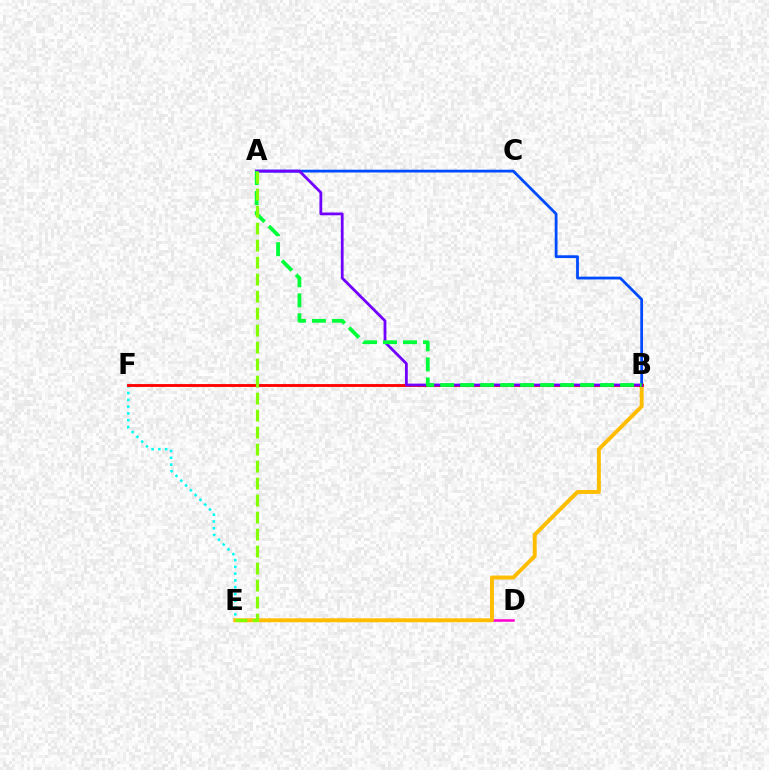{('E', 'F'): [{'color': '#00fff6', 'line_style': 'dotted', 'thickness': 1.84}], ('D', 'E'): [{'color': '#ff00cf', 'line_style': 'solid', 'thickness': 1.81}], ('B', 'E'): [{'color': '#ffbd00', 'line_style': 'solid', 'thickness': 2.82}], ('B', 'F'): [{'color': '#ff0000', 'line_style': 'solid', 'thickness': 2.05}], ('A', 'B'): [{'color': '#004bff', 'line_style': 'solid', 'thickness': 2.01}, {'color': '#7200ff', 'line_style': 'solid', 'thickness': 2.0}, {'color': '#00ff39', 'line_style': 'dashed', 'thickness': 2.72}], ('A', 'E'): [{'color': '#84ff00', 'line_style': 'dashed', 'thickness': 2.31}]}